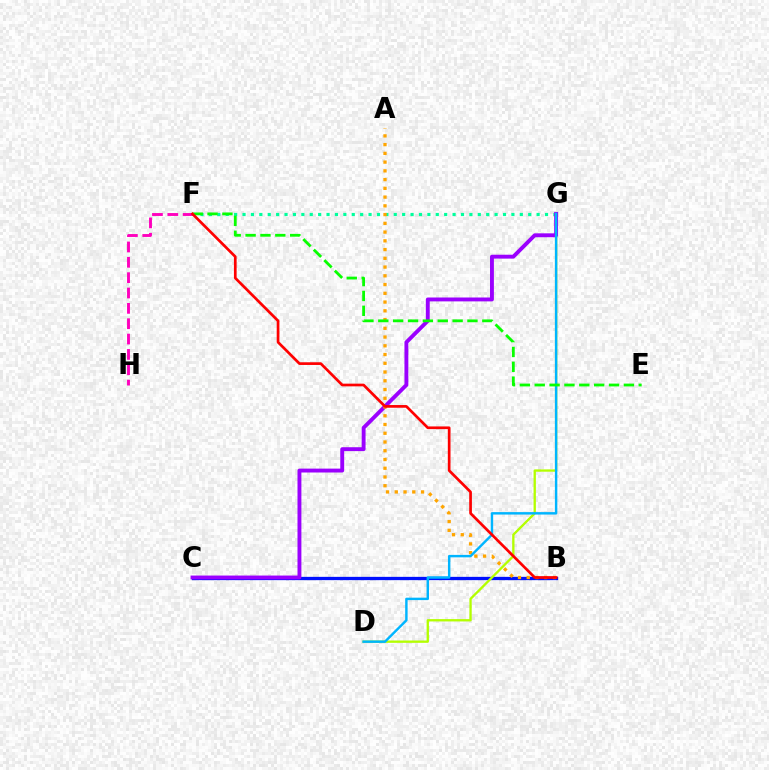{('B', 'C'): [{'color': '#0010ff', 'line_style': 'solid', 'thickness': 2.37}], ('D', 'G'): [{'color': '#b3ff00', 'line_style': 'solid', 'thickness': 1.68}, {'color': '#00b5ff', 'line_style': 'solid', 'thickness': 1.75}], ('F', 'G'): [{'color': '#00ff9d', 'line_style': 'dotted', 'thickness': 2.28}], ('C', 'G'): [{'color': '#9b00ff', 'line_style': 'solid', 'thickness': 2.8}], ('A', 'B'): [{'color': '#ffa500', 'line_style': 'dotted', 'thickness': 2.38}], ('E', 'F'): [{'color': '#08ff00', 'line_style': 'dashed', 'thickness': 2.02}], ('F', 'H'): [{'color': '#ff00bd', 'line_style': 'dashed', 'thickness': 2.09}], ('B', 'F'): [{'color': '#ff0000', 'line_style': 'solid', 'thickness': 1.94}]}